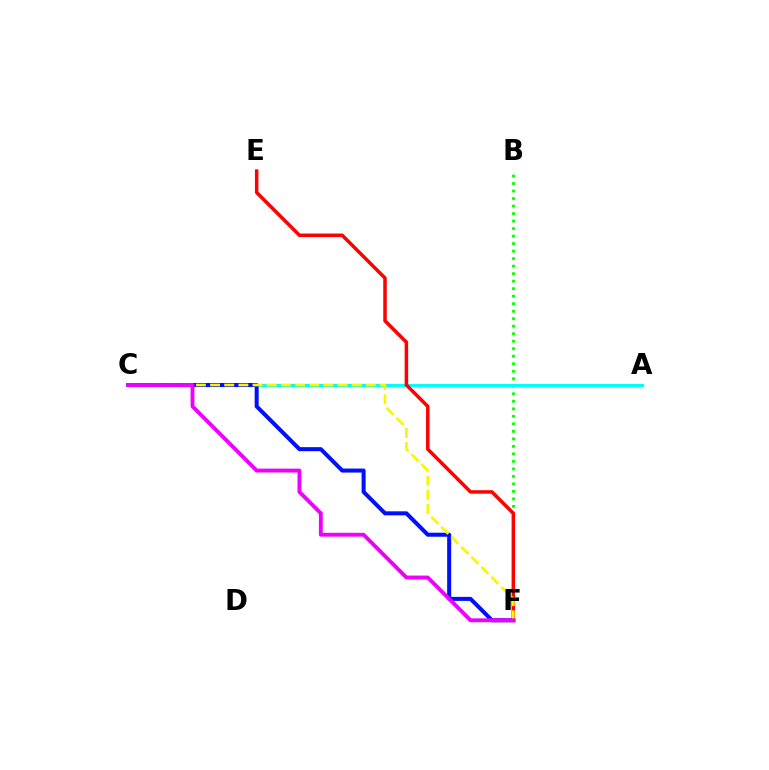{('B', 'F'): [{'color': '#08ff00', 'line_style': 'dotted', 'thickness': 2.04}], ('A', 'C'): [{'color': '#00fff6', 'line_style': 'solid', 'thickness': 2.28}], ('C', 'F'): [{'color': '#0010ff', 'line_style': 'solid', 'thickness': 2.9}, {'color': '#fcf500', 'line_style': 'dashed', 'thickness': 1.93}, {'color': '#ee00ff', 'line_style': 'solid', 'thickness': 2.79}], ('E', 'F'): [{'color': '#ff0000', 'line_style': 'solid', 'thickness': 2.51}]}